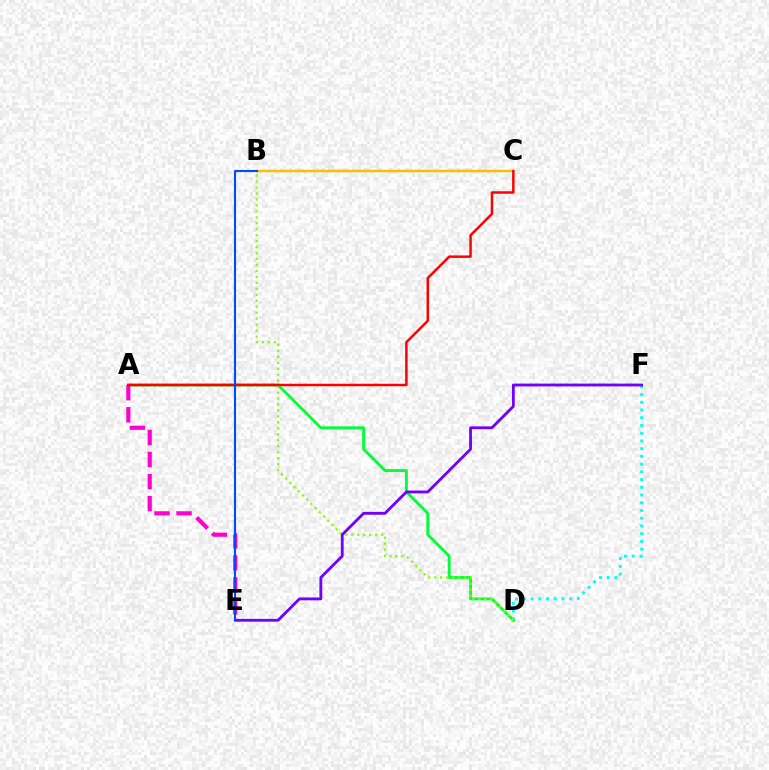{('D', 'F'): [{'color': '#00fff6', 'line_style': 'dotted', 'thickness': 2.1}], ('A', 'D'): [{'color': '#00ff39', 'line_style': 'solid', 'thickness': 2.07}], ('B', 'C'): [{'color': '#ffbd00', 'line_style': 'solid', 'thickness': 1.8}], ('B', 'D'): [{'color': '#84ff00', 'line_style': 'dotted', 'thickness': 1.62}], ('E', 'F'): [{'color': '#7200ff', 'line_style': 'solid', 'thickness': 2.03}], ('A', 'E'): [{'color': '#ff00cf', 'line_style': 'dashed', 'thickness': 2.99}], ('A', 'C'): [{'color': '#ff0000', 'line_style': 'solid', 'thickness': 1.78}], ('B', 'E'): [{'color': '#004bff', 'line_style': 'solid', 'thickness': 1.53}]}